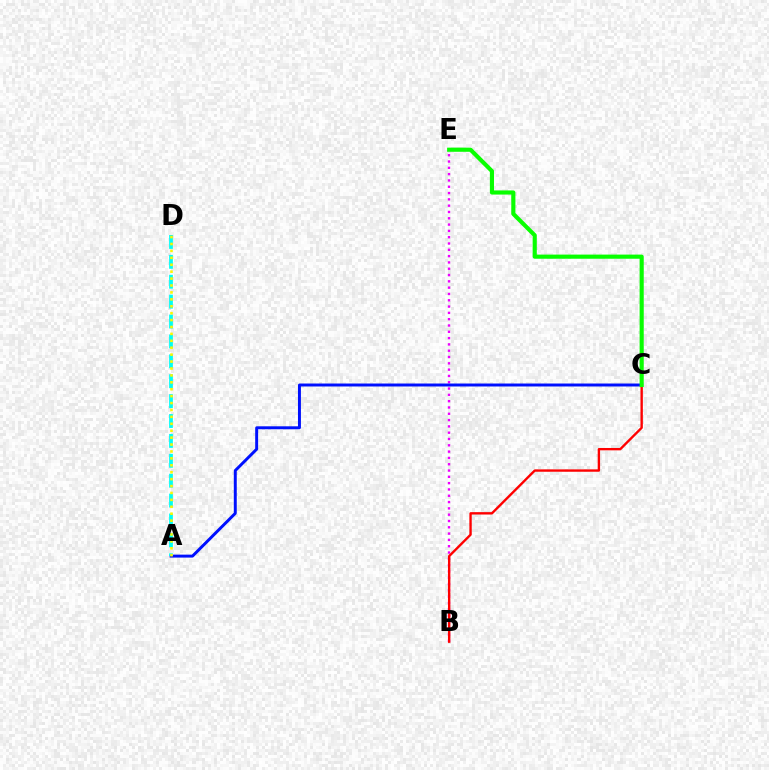{('B', 'E'): [{'color': '#ee00ff', 'line_style': 'dotted', 'thickness': 1.71}], ('B', 'C'): [{'color': '#ff0000', 'line_style': 'solid', 'thickness': 1.71}], ('A', 'C'): [{'color': '#0010ff', 'line_style': 'solid', 'thickness': 2.13}], ('A', 'D'): [{'color': '#00fff6', 'line_style': 'dashed', 'thickness': 2.7}, {'color': '#fcf500', 'line_style': 'dotted', 'thickness': 1.88}], ('C', 'E'): [{'color': '#08ff00', 'line_style': 'solid', 'thickness': 2.98}]}